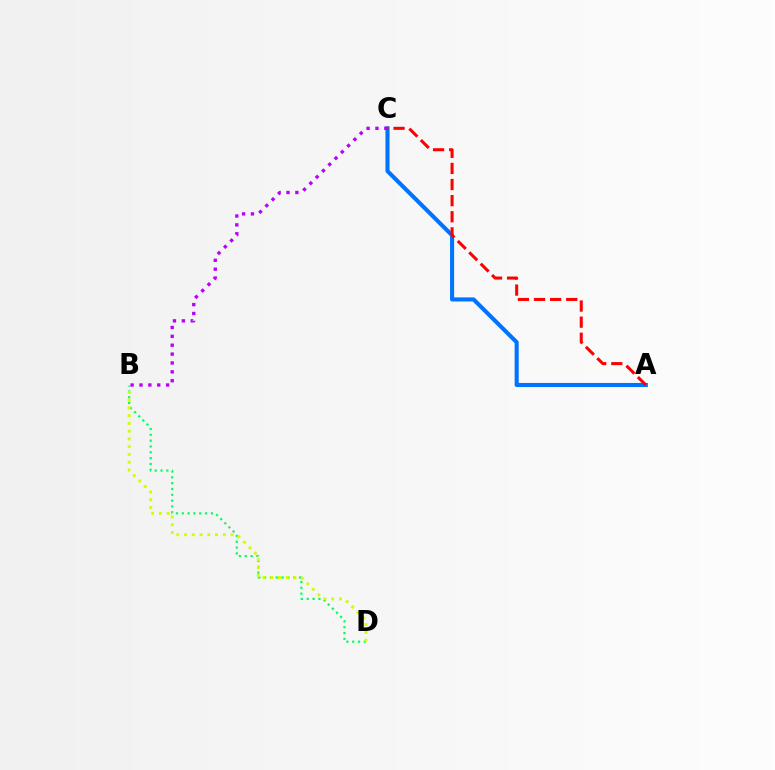{('B', 'D'): [{'color': '#00ff5c', 'line_style': 'dotted', 'thickness': 1.58}, {'color': '#d1ff00', 'line_style': 'dotted', 'thickness': 2.11}], ('A', 'C'): [{'color': '#0074ff', 'line_style': 'solid', 'thickness': 2.94}, {'color': '#ff0000', 'line_style': 'dashed', 'thickness': 2.19}], ('B', 'C'): [{'color': '#b900ff', 'line_style': 'dotted', 'thickness': 2.41}]}